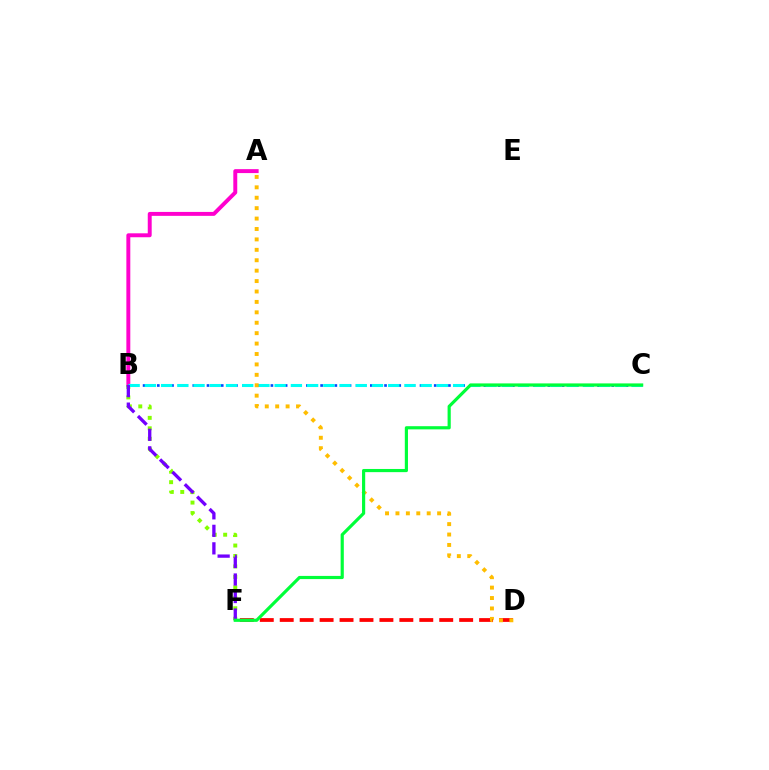{('A', 'B'): [{'color': '#ff00cf', 'line_style': 'solid', 'thickness': 2.83}], ('B', 'C'): [{'color': '#004bff', 'line_style': 'dotted', 'thickness': 1.93}, {'color': '#00fff6', 'line_style': 'dashed', 'thickness': 2.2}], ('B', 'F'): [{'color': '#84ff00', 'line_style': 'dotted', 'thickness': 2.84}, {'color': '#7200ff', 'line_style': 'dashed', 'thickness': 2.38}], ('D', 'F'): [{'color': '#ff0000', 'line_style': 'dashed', 'thickness': 2.71}], ('A', 'D'): [{'color': '#ffbd00', 'line_style': 'dotted', 'thickness': 2.83}], ('C', 'F'): [{'color': '#00ff39', 'line_style': 'solid', 'thickness': 2.28}]}